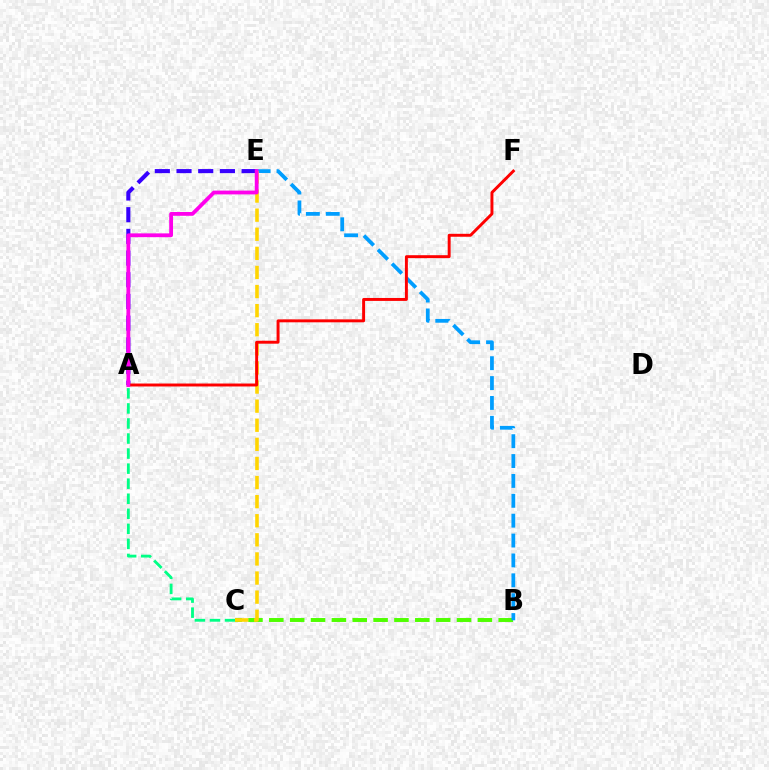{('A', 'E'): [{'color': '#3700ff', 'line_style': 'dashed', 'thickness': 2.95}, {'color': '#ff00ed', 'line_style': 'solid', 'thickness': 2.73}], ('B', 'C'): [{'color': '#4fff00', 'line_style': 'dashed', 'thickness': 2.83}], ('B', 'E'): [{'color': '#009eff', 'line_style': 'dashed', 'thickness': 2.7}], ('A', 'C'): [{'color': '#00ff86', 'line_style': 'dashed', 'thickness': 2.04}], ('C', 'E'): [{'color': '#ffd500', 'line_style': 'dashed', 'thickness': 2.59}], ('A', 'F'): [{'color': '#ff0000', 'line_style': 'solid', 'thickness': 2.12}]}